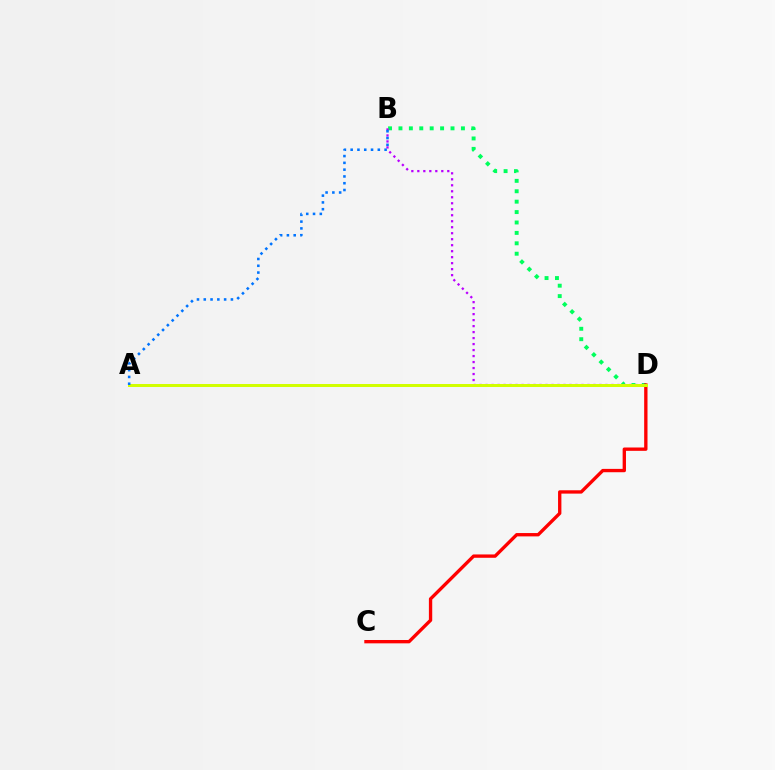{('B', 'D'): [{'color': '#00ff5c', 'line_style': 'dotted', 'thickness': 2.83}, {'color': '#b900ff', 'line_style': 'dotted', 'thickness': 1.63}], ('C', 'D'): [{'color': '#ff0000', 'line_style': 'solid', 'thickness': 2.41}], ('A', 'D'): [{'color': '#d1ff00', 'line_style': 'solid', 'thickness': 2.15}], ('A', 'B'): [{'color': '#0074ff', 'line_style': 'dotted', 'thickness': 1.84}]}